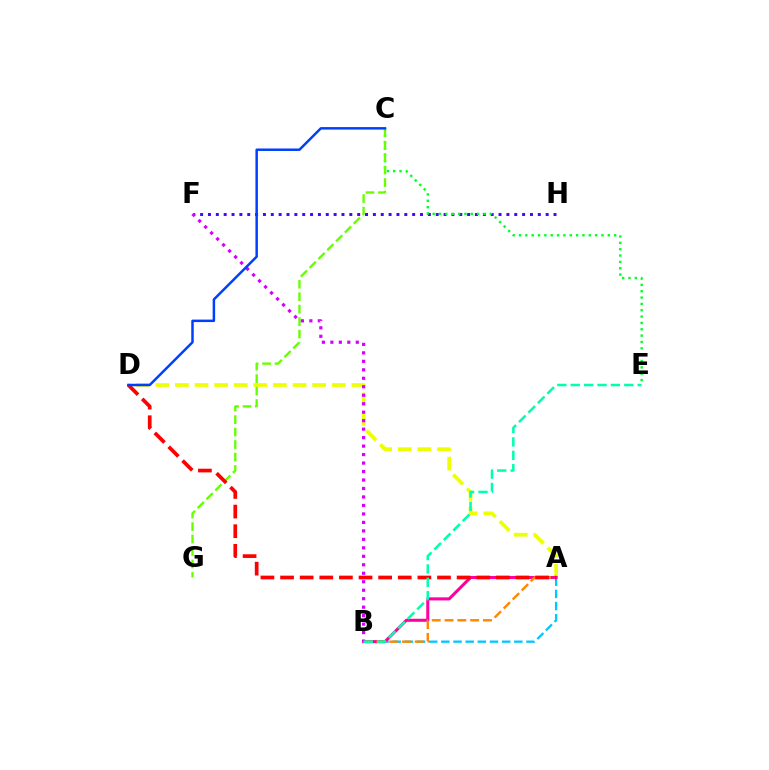{('F', 'H'): [{'color': '#4f00ff', 'line_style': 'dotted', 'thickness': 2.13}], ('A', 'B'): [{'color': '#00c7ff', 'line_style': 'dashed', 'thickness': 1.65}, {'color': '#ff00a0', 'line_style': 'solid', 'thickness': 2.19}, {'color': '#ff8800', 'line_style': 'dashed', 'thickness': 1.74}], ('A', 'D'): [{'color': '#eeff00', 'line_style': 'dashed', 'thickness': 2.66}, {'color': '#ff0000', 'line_style': 'dashed', 'thickness': 2.66}], ('C', 'E'): [{'color': '#00ff27', 'line_style': 'dotted', 'thickness': 1.72}], ('C', 'G'): [{'color': '#66ff00', 'line_style': 'dashed', 'thickness': 1.69}], ('B', 'F'): [{'color': '#d600ff', 'line_style': 'dotted', 'thickness': 2.3}], ('C', 'D'): [{'color': '#003fff', 'line_style': 'solid', 'thickness': 1.79}], ('B', 'E'): [{'color': '#00ffaf', 'line_style': 'dashed', 'thickness': 1.82}]}